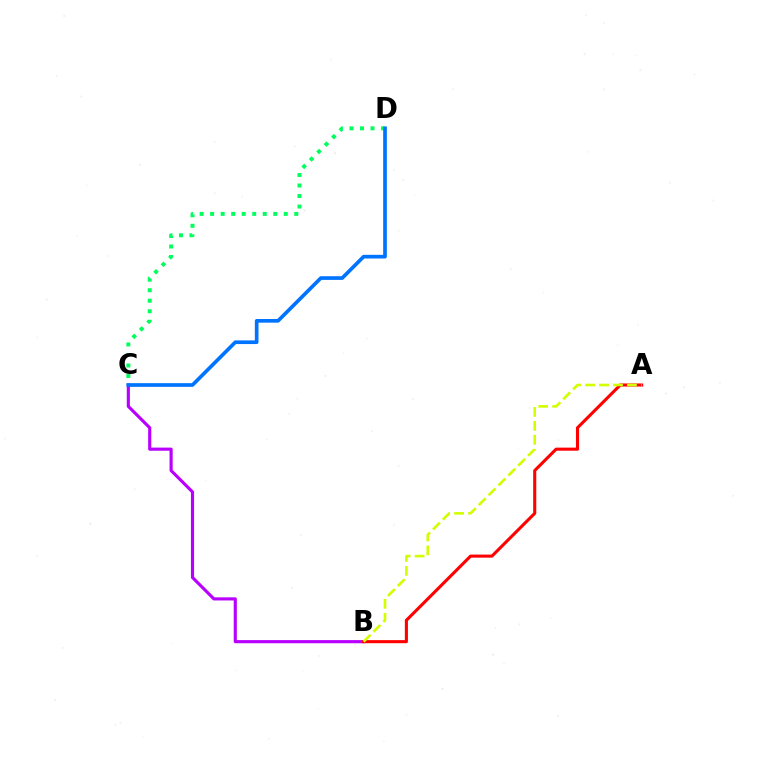{('B', 'C'): [{'color': '#b900ff', 'line_style': 'solid', 'thickness': 2.26}], ('A', 'B'): [{'color': '#ff0000', 'line_style': 'solid', 'thickness': 2.22}, {'color': '#d1ff00', 'line_style': 'dashed', 'thickness': 1.9}], ('C', 'D'): [{'color': '#00ff5c', 'line_style': 'dotted', 'thickness': 2.86}, {'color': '#0074ff', 'line_style': 'solid', 'thickness': 2.64}]}